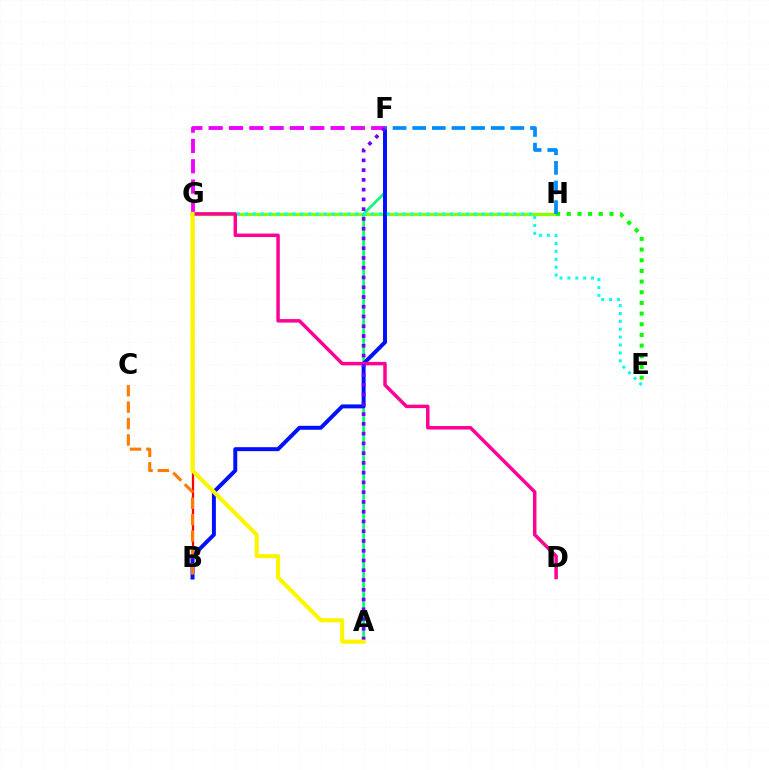{('G', 'H'): [{'color': '#84ff00', 'line_style': 'solid', 'thickness': 2.37}], ('B', 'G'): [{'color': '#ff0000', 'line_style': 'solid', 'thickness': 1.63}], ('E', 'H'): [{'color': '#08ff00', 'line_style': 'dotted', 'thickness': 2.9}], ('A', 'F'): [{'color': '#00ff74', 'line_style': 'solid', 'thickness': 1.92}, {'color': '#7200ff', 'line_style': 'dotted', 'thickness': 2.65}], ('B', 'F'): [{'color': '#0010ff', 'line_style': 'solid', 'thickness': 2.85}], ('E', 'G'): [{'color': '#00fff6', 'line_style': 'dotted', 'thickness': 2.14}], ('F', 'G'): [{'color': '#ee00ff', 'line_style': 'dashed', 'thickness': 2.76}], ('B', 'C'): [{'color': '#ff7c00', 'line_style': 'dashed', 'thickness': 2.23}], ('D', 'G'): [{'color': '#ff0094', 'line_style': 'solid', 'thickness': 2.5}], ('F', 'H'): [{'color': '#008cff', 'line_style': 'dashed', 'thickness': 2.67}], ('A', 'G'): [{'color': '#fcf500', 'line_style': 'solid', 'thickness': 2.96}]}